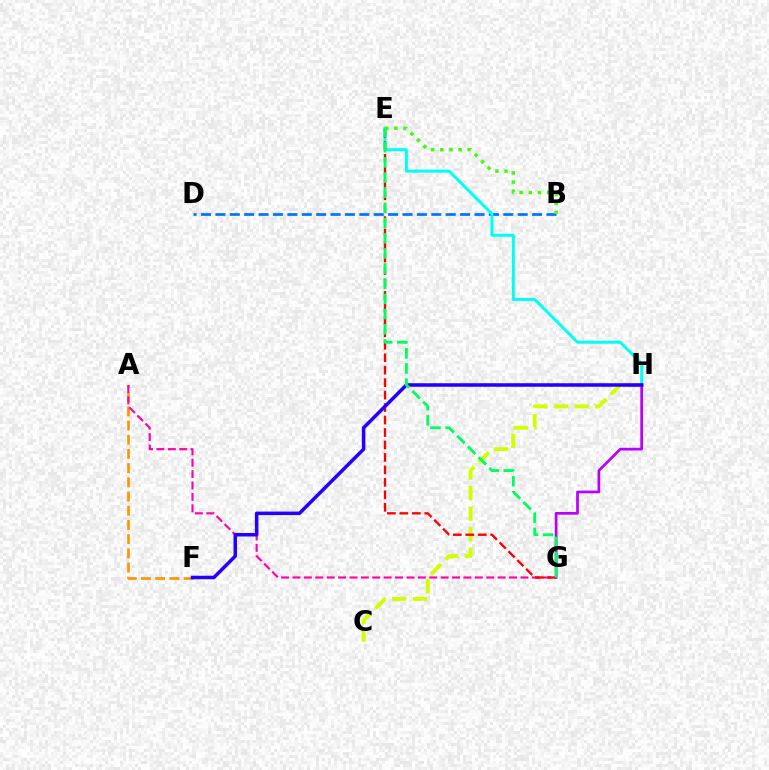{('A', 'F'): [{'color': '#ff9400', 'line_style': 'dashed', 'thickness': 1.93}], ('A', 'G'): [{'color': '#ff00ac', 'line_style': 'dashed', 'thickness': 1.55}], ('B', 'D'): [{'color': '#0074ff', 'line_style': 'dashed', 'thickness': 1.96}], ('E', 'H'): [{'color': '#00fff6', 'line_style': 'solid', 'thickness': 2.16}], ('C', 'H'): [{'color': '#d1ff00', 'line_style': 'dashed', 'thickness': 2.8}], ('E', 'G'): [{'color': '#ff0000', 'line_style': 'dashed', 'thickness': 1.69}, {'color': '#00ff5c', 'line_style': 'dashed', 'thickness': 2.06}], ('G', 'H'): [{'color': '#b900ff', 'line_style': 'solid', 'thickness': 1.96}], ('B', 'E'): [{'color': '#3dff00', 'line_style': 'dotted', 'thickness': 2.48}], ('F', 'H'): [{'color': '#2500ff', 'line_style': 'solid', 'thickness': 2.55}]}